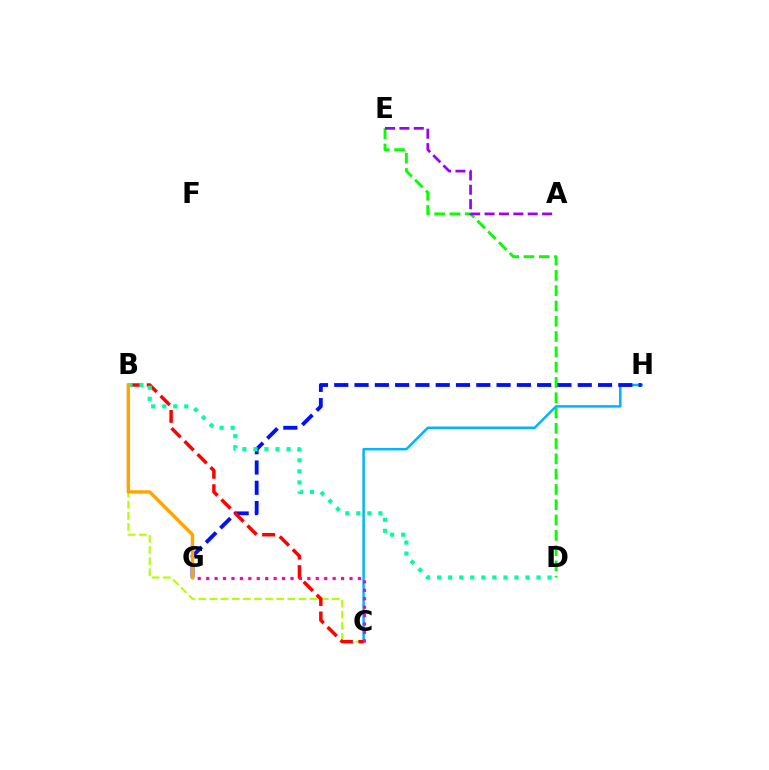{('B', 'C'): [{'color': '#b3ff00', 'line_style': 'dashed', 'thickness': 1.51}, {'color': '#ff0000', 'line_style': 'dashed', 'thickness': 2.5}], ('D', 'E'): [{'color': '#08ff00', 'line_style': 'dashed', 'thickness': 2.08}], ('C', 'H'): [{'color': '#00b5ff', 'line_style': 'solid', 'thickness': 1.8}], ('A', 'E'): [{'color': '#9b00ff', 'line_style': 'dashed', 'thickness': 1.95}], ('G', 'H'): [{'color': '#0010ff', 'line_style': 'dashed', 'thickness': 2.76}], ('C', 'G'): [{'color': '#ff00bd', 'line_style': 'dotted', 'thickness': 2.29}], ('B', 'D'): [{'color': '#00ff9d', 'line_style': 'dotted', 'thickness': 3.0}], ('B', 'G'): [{'color': '#ffa500', 'line_style': 'solid', 'thickness': 2.46}]}